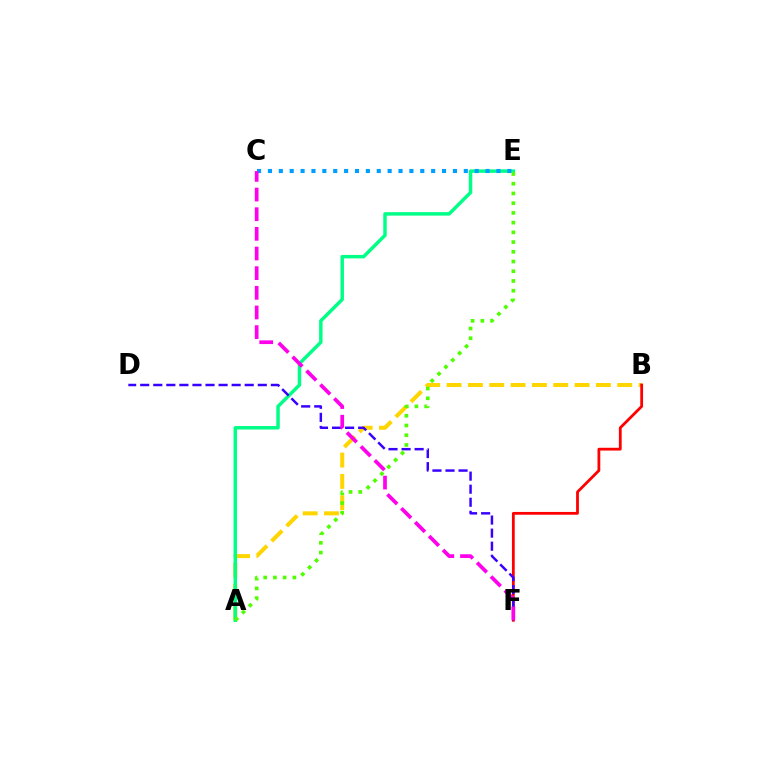{('A', 'B'): [{'color': '#ffd500', 'line_style': 'dashed', 'thickness': 2.9}], ('B', 'F'): [{'color': '#ff0000', 'line_style': 'solid', 'thickness': 2.01}], ('A', 'E'): [{'color': '#00ff86', 'line_style': 'solid', 'thickness': 2.5}, {'color': '#4fff00', 'line_style': 'dotted', 'thickness': 2.64}], ('C', 'E'): [{'color': '#009eff', 'line_style': 'dotted', 'thickness': 2.96}], ('D', 'F'): [{'color': '#3700ff', 'line_style': 'dashed', 'thickness': 1.77}], ('C', 'F'): [{'color': '#ff00ed', 'line_style': 'dashed', 'thickness': 2.67}]}